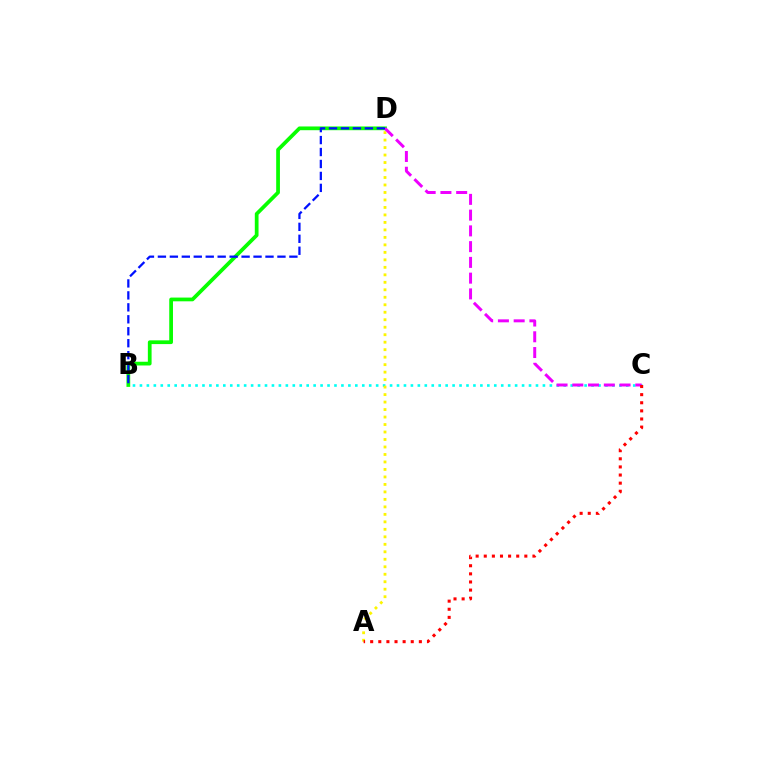{('B', 'C'): [{'color': '#00fff6', 'line_style': 'dotted', 'thickness': 1.89}], ('B', 'D'): [{'color': '#08ff00', 'line_style': 'solid', 'thickness': 2.69}, {'color': '#0010ff', 'line_style': 'dashed', 'thickness': 1.62}], ('A', 'D'): [{'color': '#fcf500', 'line_style': 'dotted', 'thickness': 2.03}], ('C', 'D'): [{'color': '#ee00ff', 'line_style': 'dashed', 'thickness': 2.14}], ('A', 'C'): [{'color': '#ff0000', 'line_style': 'dotted', 'thickness': 2.2}]}